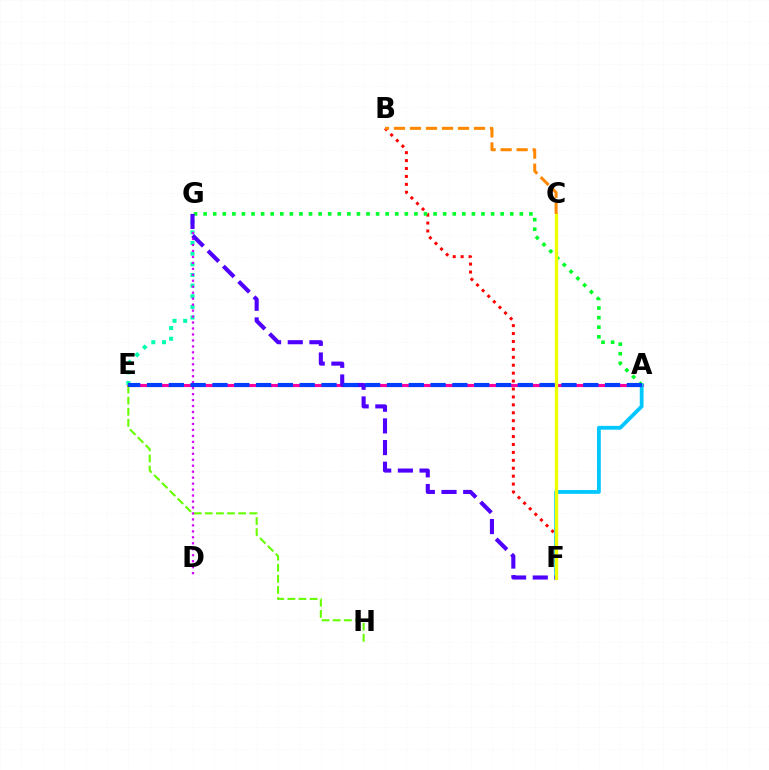{('B', 'F'): [{'color': '#ff0000', 'line_style': 'dotted', 'thickness': 2.15}], ('A', 'E'): [{'color': '#ff00a0', 'line_style': 'solid', 'thickness': 2.25}, {'color': '#003fff', 'line_style': 'dashed', 'thickness': 2.96}], ('A', 'F'): [{'color': '#00c7ff', 'line_style': 'solid', 'thickness': 2.74}], ('E', 'H'): [{'color': '#66ff00', 'line_style': 'dashed', 'thickness': 1.51}], ('A', 'G'): [{'color': '#00ff27', 'line_style': 'dotted', 'thickness': 2.6}], ('E', 'G'): [{'color': '#00ffaf', 'line_style': 'dotted', 'thickness': 2.89}], ('D', 'G'): [{'color': '#d600ff', 'line_style': 'dotted', 'thickness': 1.62}], ('F', 'G'): [{'color': '#4f00ff', 'line_style': 'dashed', 'thickness': 2.94}], ('C', 'F'): [{'color': '#eeff00', 'line_style': 'solid', 'thickness': 2.38}], ('B', 'C'): [{'color': '#ff8800', 'line_style': 'dashed', 'thickness': 2.17}]}